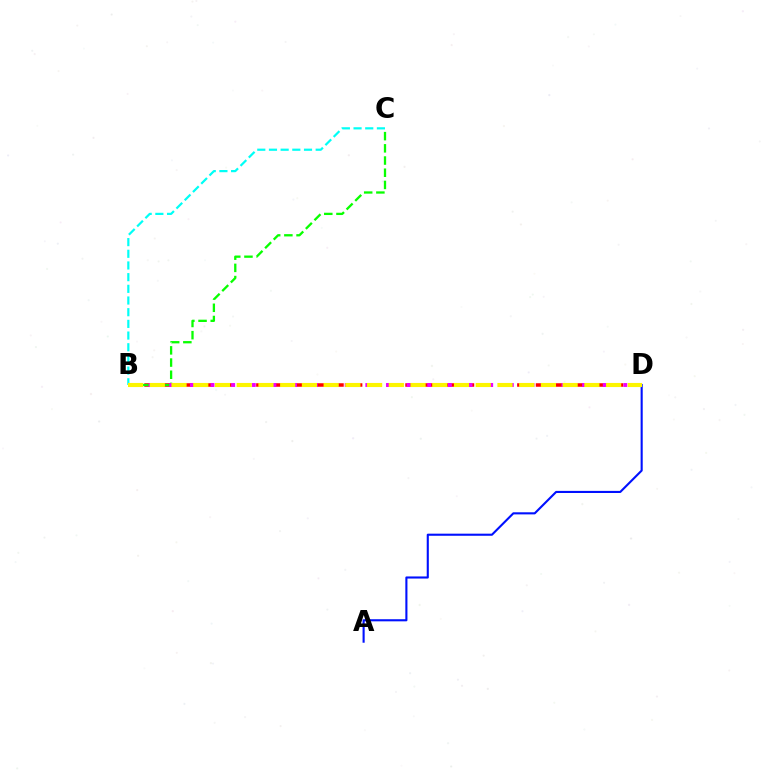{('B', 'D'): [{'color': '#ff0000', 'line_style': 'dashed', 'thickness': 2.53}, {'color': '#ee00ff', 'line_style': 'dotted', 'thickness': 2.8}, {'color': '#fcf500', 'line_style': 'dashed', 'thickness': 2.95}], ('A', 'D'): [{'color': '#0010ff', 'line_style': 'solid', 'thickness': 1.52}], ('B', 'C'): [{'color': '#08ff00', 'line_style': 'dashed', 'thickness': 1.66}, {'color': '#00fff6', 'line_style': 'dashed', 'thickness': 1.59}]}